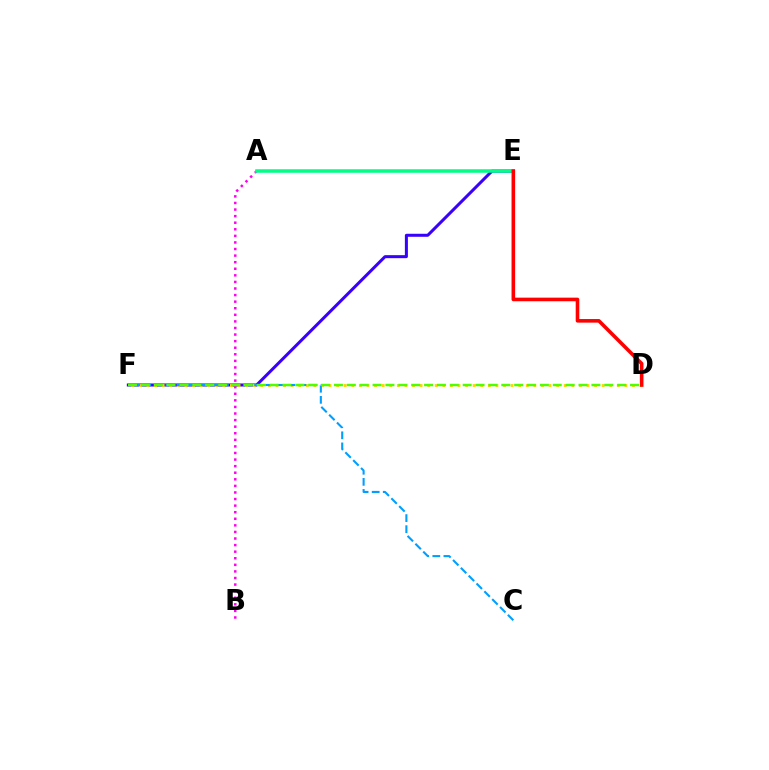{('E', 'F'): [{'color': '#3700ff', 'line_style': 'solid', 'thickness': 2.17}], ('D', 'F'): [{'color': '#ffd500', 'line_style': 'dotted', 'thickness': 2.06}, {'color': '#4fff00', 'line_style': 'dashed', 'thickness': 1.75}], ('A', 'B'): [{'color': '#ff00ed', 'line_style': 'dotted', 'thickness': 1.79}], ('C', 'F'): [{'color': '#009eff', 'line_style': 'dashed', 'thickness': 1.51}], ('A', 'E'): [{'color': '#00ff86', 'line_style': 'solid', 'thickness': 2.52}], ('D', 'E'): [{'color': '#ff0000', 'line_style': 'solid', 'thickness': 2.58}]}